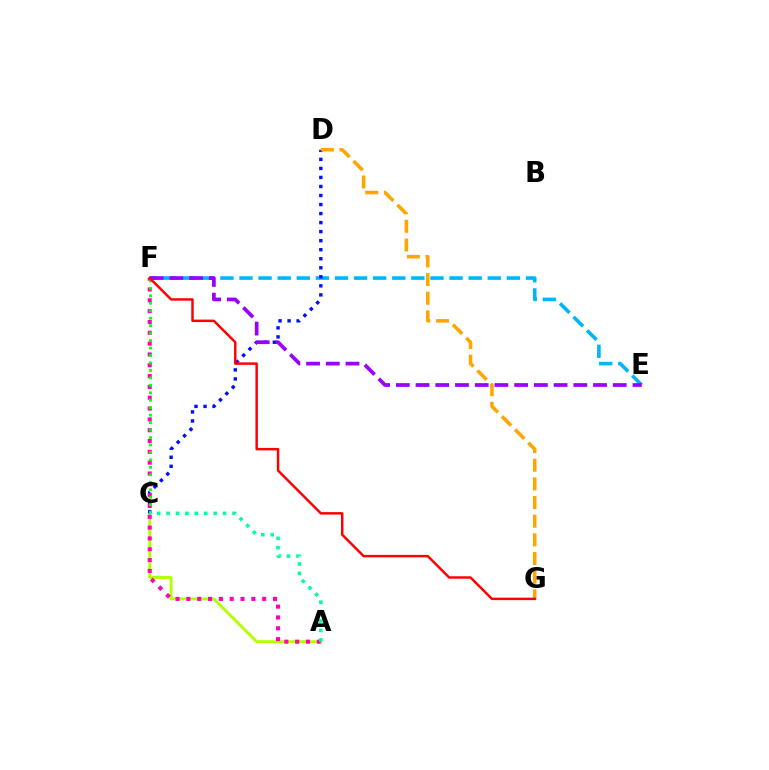{('A', 'C'): [{'color': '#b3ff00', 'line_style': 'solid', 'thickness': 2.09}, {'color': '#00ff9d', 'line_style': 'dotted', 'thickness': 2.56}], ('E', 'F'): [{'color': '#00b5ff', 'line_style': 'dashed', 'thickness': 2.59}, {'color': '#9b00ff', 'line_style': 'dashed', 'thickness': 2.68}], ('C', 'D'): [{'color': '#0010ff', 'line_style': 'dotted', 'thickness': 2.45}], ('A', 'F'): [{'color': '#ff00bd', 'line_style': 'dotted', 'thickness': 2.94}], ('C', 'F'): [{'color': '#08ff00', 'line_style': 'dotted', 'thickness': 2.03}], ('D', 'G'): [{'color': '#ffa500', 'line_style': 'dashed', 'thickness': 2.53}], ('F', 'G'): [{'color': '#ff0000', 'line_style': 'solid', 'thickness': 1.78}]}